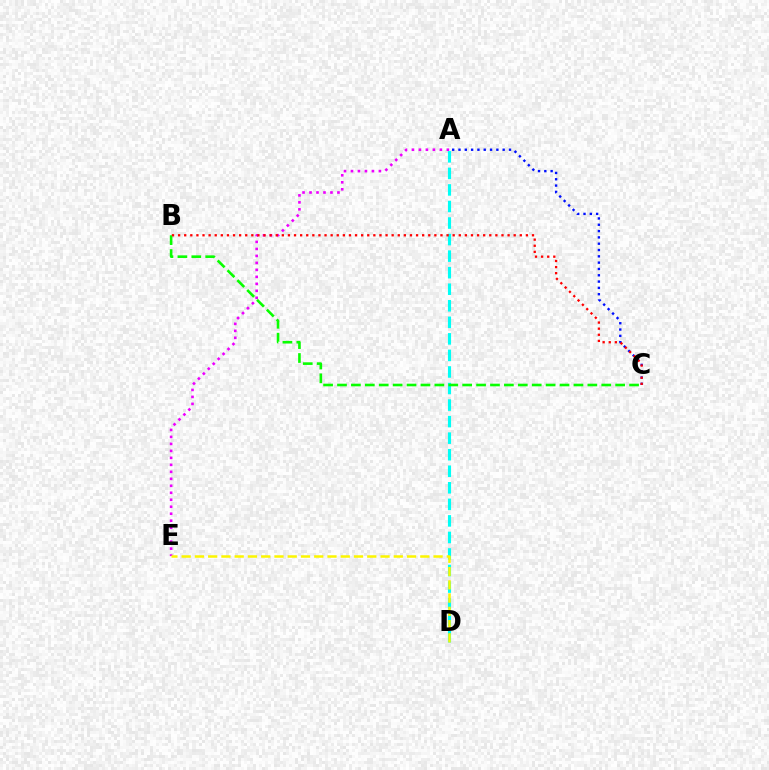{('A', 'C'): [{'color': '#0010ff', 'line_style': 'dotted', 'thickness': 1.72}], ('A', 'E'): [{'color': '#ee00ff', 'line_style': 'dotted', 'thickness': 1.9}], ('A', 'D'): [{'color': '#00fff6', 'line_style': 'dashed', 'thickness': 2.25}], ('B', 'C'): [{'color': '#08ff00', 'line_style': 'dashed', 'thickness': 1.89}, {'color': '#ff0000', 'line_style': 'dotted', 'thickness': 1.66}], ('D', 'E'): [{'color': '#fcf500', 'line_style': 'dashed', 'thickness': 1.8}]}